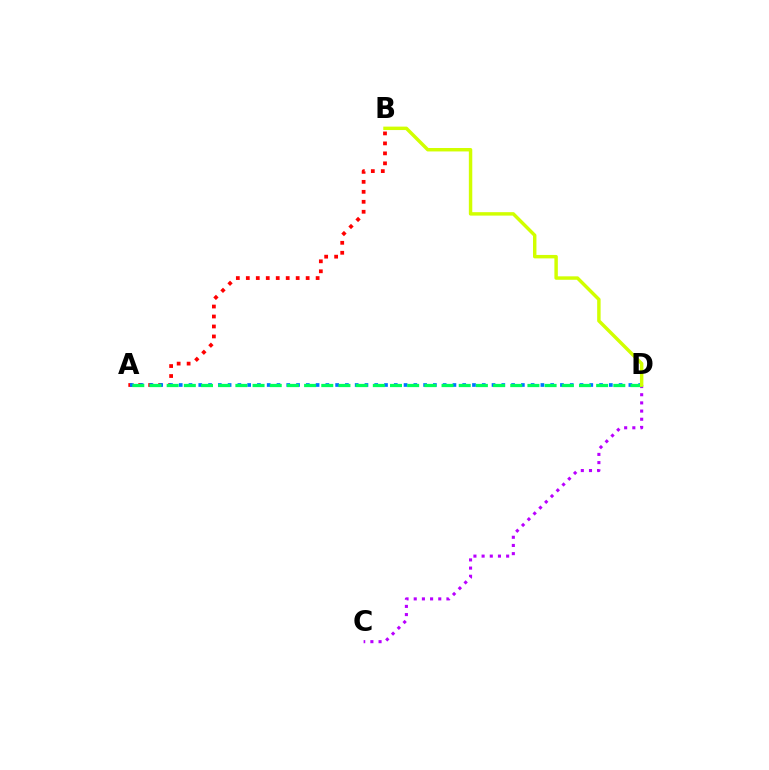{('A', 'B'): [{'color': '#ff0000', 'line_style': 'dotted', 'thickness': 2.71}], ('A', 'D'): [{'color': '#0074ff', 'line_style': 'dotted', 'thickness': 2.66}, {'color': '#00ff5c', 'line_style': 'dashed', 'thickness': 2.33}], ('C', 'D'): [{'color': '#b900ff', 'line_style': 'dotted', 'thickness': 2.22}], ('B', 'D'): [{'color': '#d1ff00', 'line_style': 'solid', 'thickness': 2.48}]}